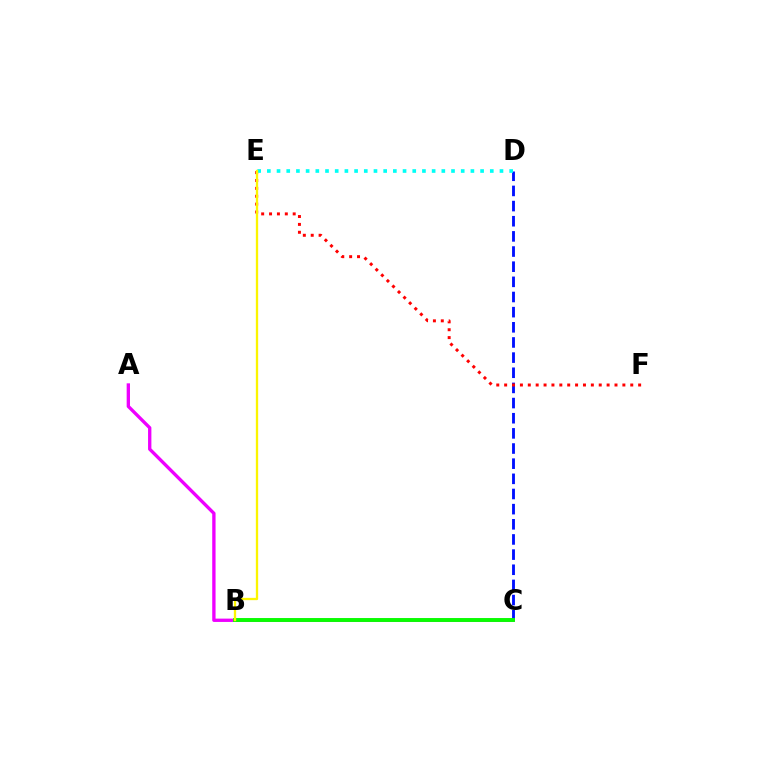{('A', 'C'): [{'color': '#ee00ff', 'line_style': 'solid', 'thickness': 2.4}], ('C', 'D'): [{'color': '#0010ff', 'line_style': 'dashed', 'thickness': 2.06}], ('E', 'F'): [{'color': '#ff0000', 'line_style': 'dotted', 'thickness': 2.14}], ('B', 'C'): [{'color': '#08ff00', 'line_style': 'solid', 'thickness': 2.8}], ('D', 'E'): [{'color': '#00fff6', 'line_style': 'dotted', 'thickness': 2.63}], ('B', 'E'): [{'color': '#fcf500', 'line_style': 'solid', 'thickness': 1.67}]}